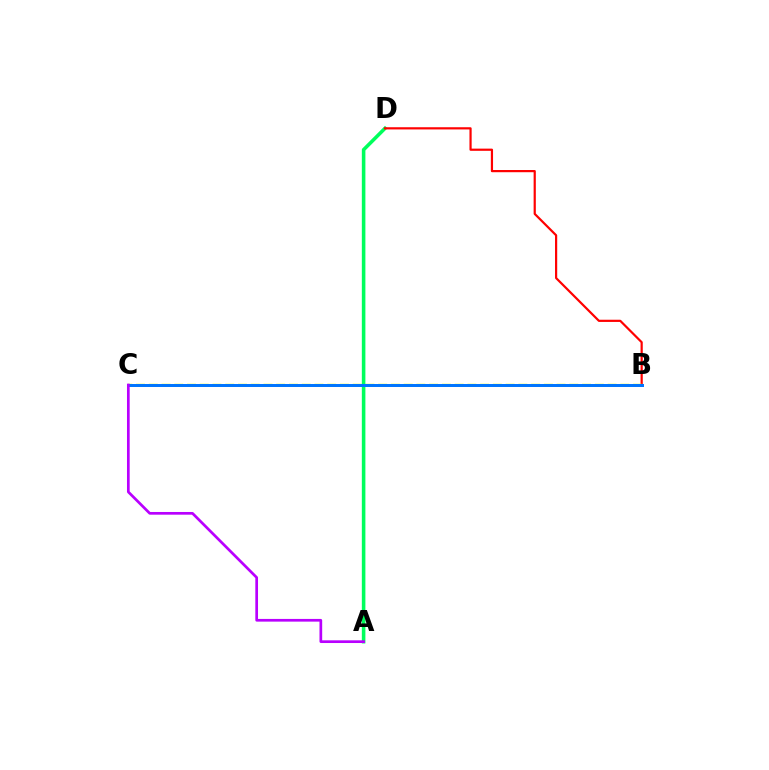{('A', 'D'): [{'color': '#00ff5c', 'line_style': 'solid', 'thickness': 2.57}], ('B', 'D'): [{'color': '#ff0000', 'line_style': 'solid', 'thickness': 1.58}], ('B', 'C'): [{'color': '#d1ff00', 'line_style': 'dashed', 'thickness': 1.73}, {'color': '#0074ff', 'line_style': 'solid', 'thickness': 2.15}], ('A', 'C'): [{'color': '#b900ff', 'line_style': 'solid', 'thickness': 1.95}]}